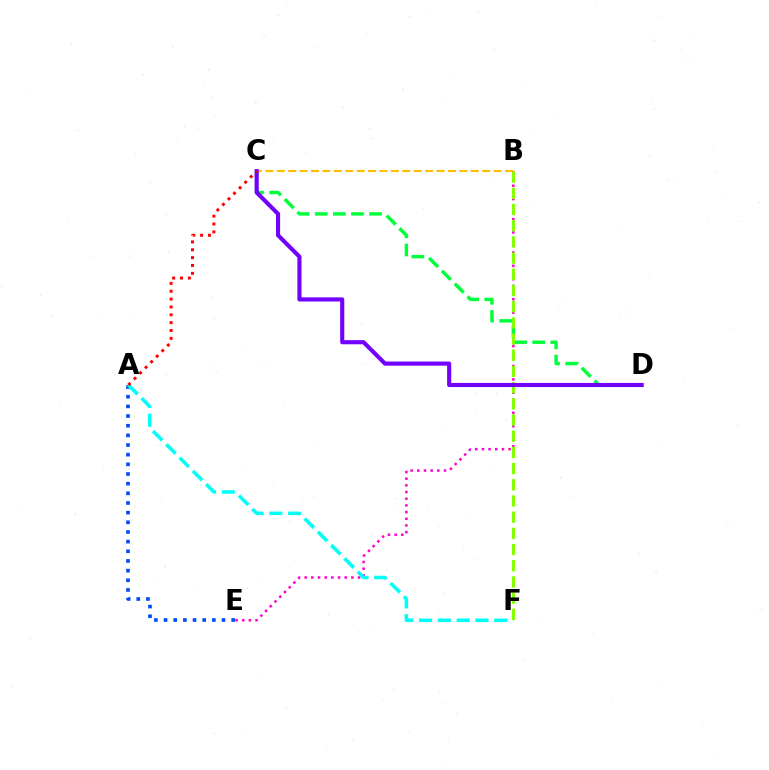{('B', 'E'): [{'color': '#ff00cf', 'line_style': 'dotted', 'thickness': 1.81}], ('C', 'D'): [{'color': '#00ff39', 'line_style': 'dashed', 'thickness': 2.46}, {'color': '#7200ff', 'line_style': 'solid', 'thickness': 2.97}], ('A', 'E'): [{'color': '#004bff', 'line_style': 'dotted', 'thickness': 2.62}], ('B', 'F'): [{'color': '#84ff00', 'line_style': 'dashed', 'thickness': 2.2}], ('A', 'F'): [{'color': '#00fff6', 'line_style': 'dashed', 'thickness': 2.55}], ('B', 'C'): [{'color': '#ffbd00', 'line_style': 'dashed', 'thickness': 1.55}], ('A', 'C'): [{'color': '#ff0000', 'line_style': 'dotted', 'thickness': 2.13}]}